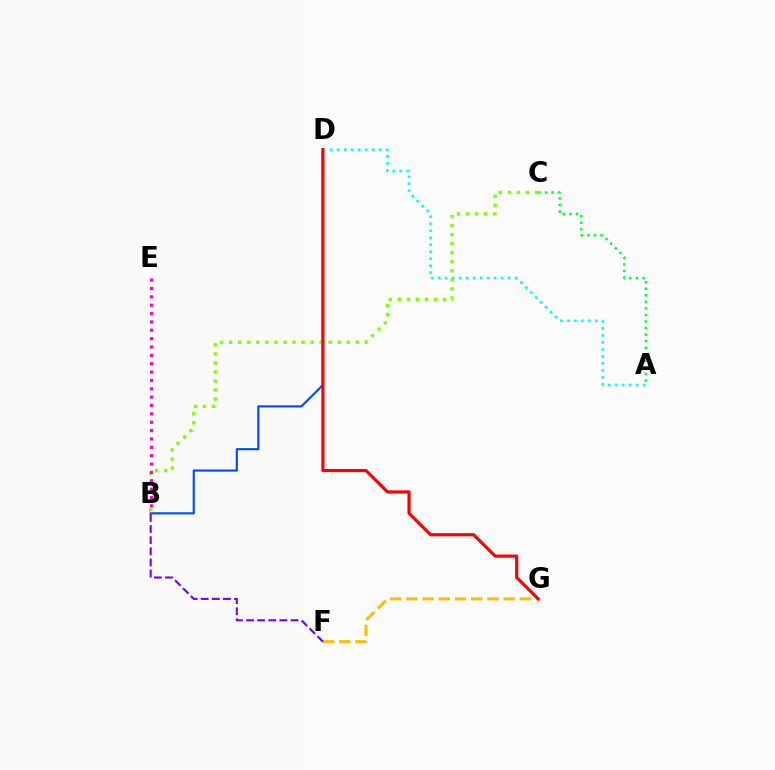{('A', 'C'): [{'color': '#00ff39', 'line_style': 'dotted', 'thickness': 1.78}], ('B', 'D'): [{'color': '#004bff', 'line_style': 'solid', 'thickness': 1.54}], ('F', 'G'): [{'color': '#ffbd00', 'line_style': 'dashed', 'thickness': 2.2}], ('B', 'C'): [{'color': '#84ff00', 'line_style': 'dotted', 'thickness': 2.46}], ('A', 'D'): [{'color': '#00fff6', 'line_style': 'dotted', 'thickness': 1.9}], ('B', 'E'): [{'color': '#ff00cf', 'line_style': 'dotted', 'thickness': 2.27}], ('D', 'G'): [{'color': '#ff0000', 'line_style': 'solid', 'thickness': 2.28}], ('B', 'F'): [{'color': '#7200ff', 'line_style': 'dashed', 'thickness': 1.51}]}